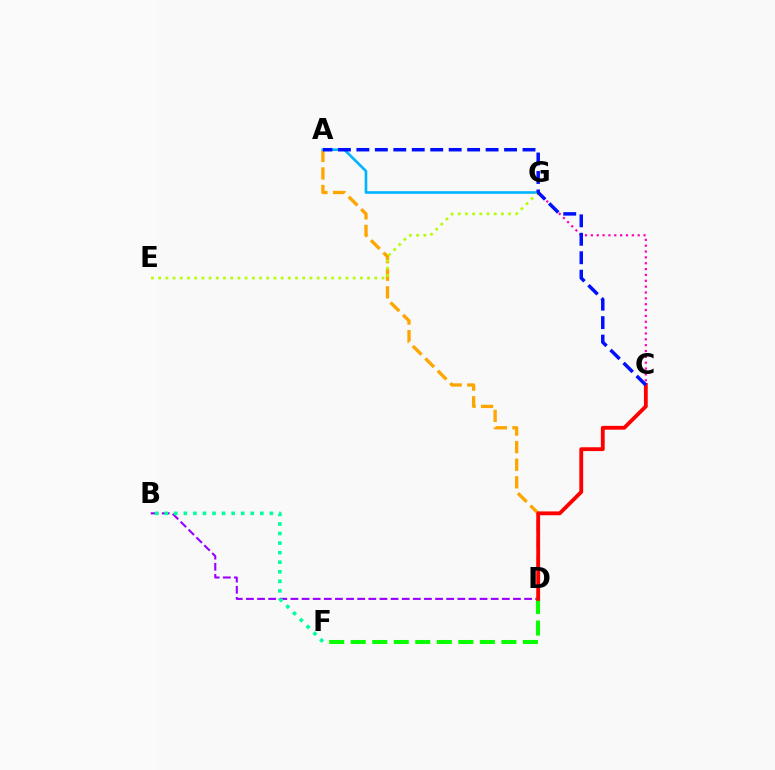{('A', 'D'): [{'color': '#ffa500', 'line_style': 'dashed', 'thickness': 2.39}], ('A', 'G'): [{'color': '#00b5ff', 'line_style': 'solid', 'thickness': 1.89}], ('B', 'D'): [{'color': '#9b00ff', 'line_style': 'dashed', 'thickness': 1.51}], ('D', 'F'): [{'color': '#08ff00', 'line_style': 'dashed', 'thickness': 2.92}], ('B', 'F'): [{'color': '#00ff9d', 'line_style': 'dotted', 'thickness': 2.6}], ('C', 'D'): [{'color': '#ff0000', 'line_style': 'solid', 'thickness': 2.75}], ('C', 'G'): [{'color': '#ff00bd', 'line_style': 'dotted', 'thickness': 1.59}], ('E', 'G'): [{'color': '#b3ff00', 'line_style': 'dotted', 'thickness': 1.96}], ('A', 'C'): [{'color': '#0010ff', 'line_style': 'dashed', 'thickness': 2.51}]}